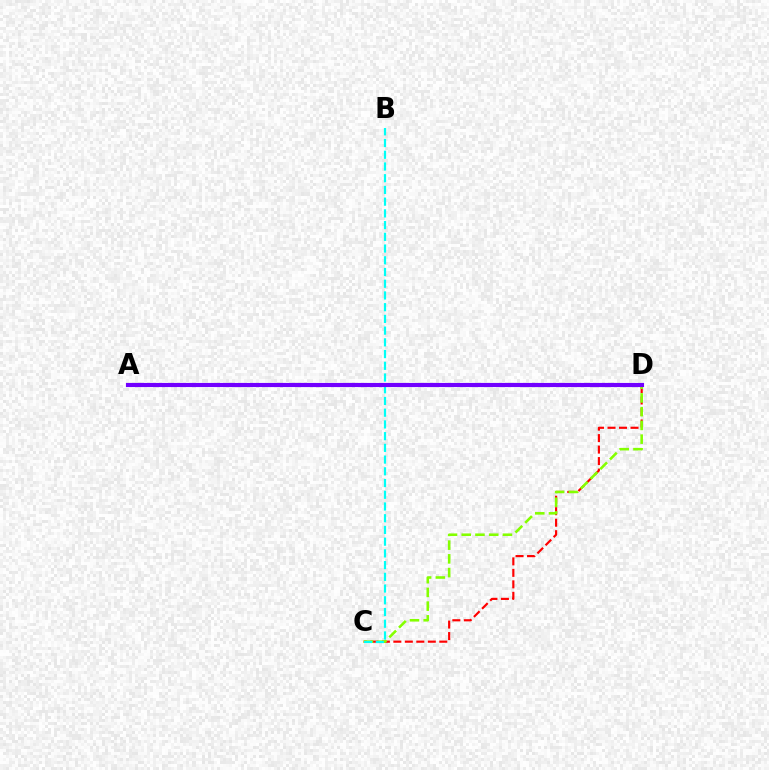{('C', 'D'): [{'color': '#ff0000', 'line_style': 'dashed', 'thickness': 1.56}, {'color': '#84ff00', 'line_style': 'dashed', 'thickness': 1.87}], ('B', 'C'): [{'color': '#00fff6', 'line_style': 'dashed', 'thickness': 1.59}], ('A', 'D'): [{'color': '#7200ff', 'line_style': 'solid', 'thickness': 2.97}]}